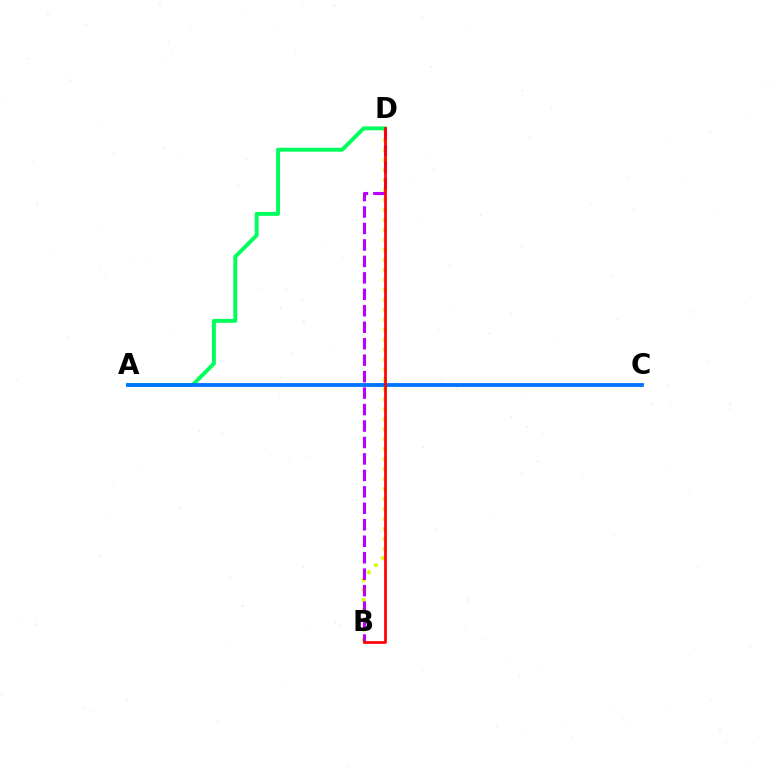{('B', 'D'): [{'color': '#d1ff00', 'line_style': 'dotted', 'thickness': 2.71}, {'color': '#b900ff', 'line_style': 'dashed', 'thickness': 2.24}, {'color': '#ff0000', 'line_style': 'solid', 'thickness': 1.95}], ('A', 'D'): [{'color': '#00ff5c', 'line_style': 'solid', 'thickness': 2.81}], ('A', 'C'): [{'color': '#0074ff', 'line_style': 'solid', 'thickness': 2.75}]}